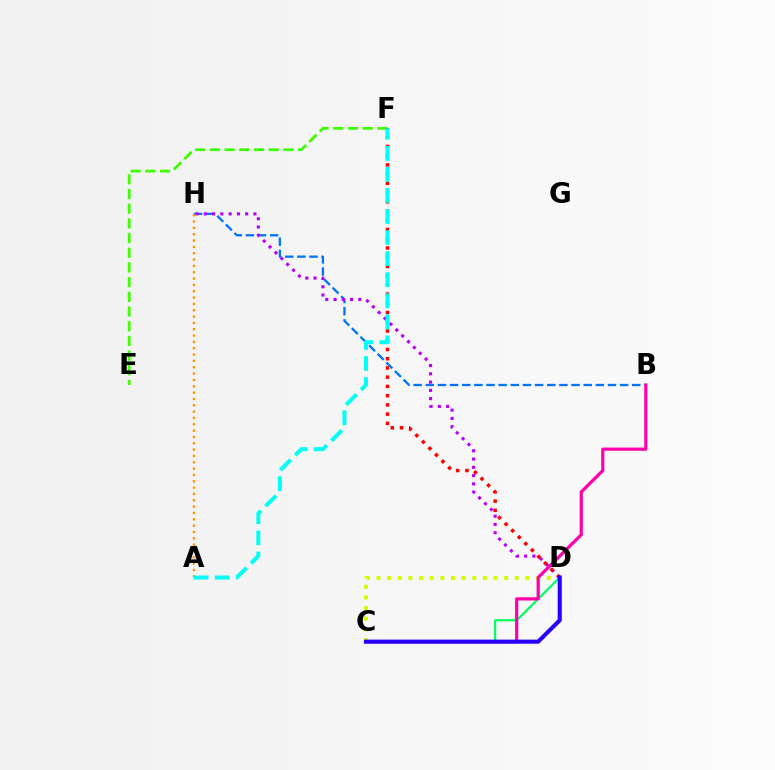{('B', 'H'): [{'color': '#0074ff', 'line_style': 'dashed', 'thickness': 1.65}], ('E', 'F'): [{'color': '#3dff00', 'line_style': 'dashed', 'thickness': 2.0}], ('D', 'H'): [{'color': '#b900ff', 'line_style': 'dotted', 'thickness': 2.25}], ('C', 'D'): [{'color': '#d1ff00', 'line_style': 'dotted', 'thickness': 2.89}, {'color': '#00ff5c', 'line_style': 'solid', 'thickness': 1.56}, {'color': '#2500ff', 'line_style': 'solid', 'thickness': 2.94}], ('B', 'C'): [{'color': '#ff00ac', 'line_style': 'solid', 'thickness': 2.3}], ('D', 'F'): [{'color': '#ff0000', 'line_style': 'dotted', 'thickness': 2.51}], ('A', 'H'): [{'color': '#ff9400', 'line_style': 'dotted', 'thickness': 1.72}], ('A', 'F'): [{'color': '#00fff6', 'line_style': 'dashed', 'thickness': 2.86}]}